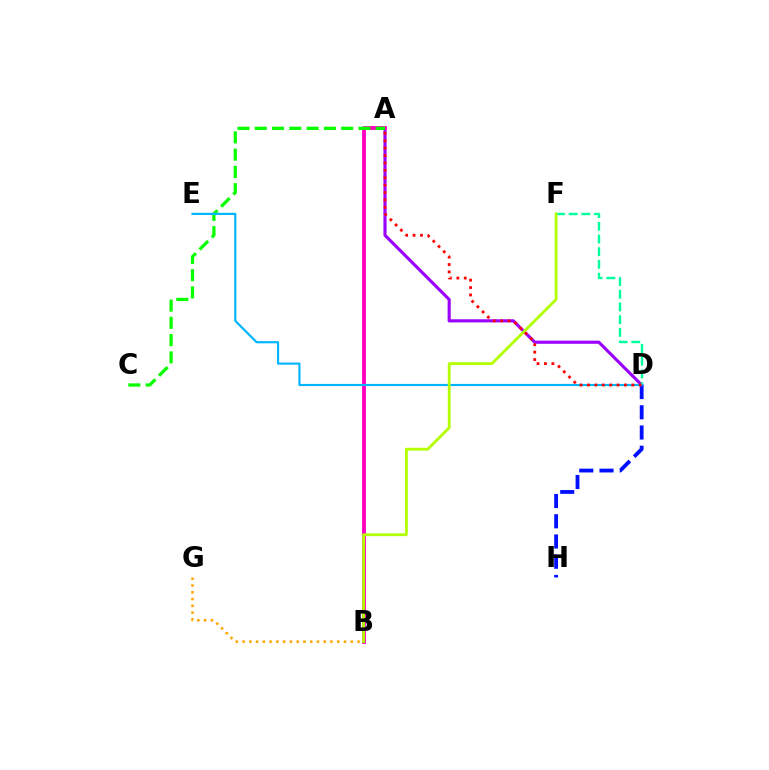{('A', 'D'): [{'color': '#9b00ff', 'line_style': 'solid', 'thickness': 2.25}, {'color': '#ff0000', 'line_style': 'dotted', 'thickness': 2.01}], ('D', 'H'): [{'color': '#0010ff', 'line_style': 'dashed', 'thickness': 2.75}], ('A', 'B'): [{'color': '#ff00bd', 'line_style': 'solid', 'thickness': 2.77}], ('B', 'G'): [{'color': '#ffa500', 'line_style': 'dotted', 'thickness': 1.84}], ('D', 'F'): [{'color': '#00ff9d', 'line_style': 'dashed', 'thickness': 1.73}], ('A', 'C'): [{'color': '#08ff00', 'line_style': 'dashed', 'thickness': 2.35}], ('D', 'E'): [{'color': '#00b5ff', 'line_style': 'solid', 'thickness': 1.56}], ('B', 'F'): [{'color': '#b3ff00', 'line_style': 'solid', 'thickness': 2.02}]}